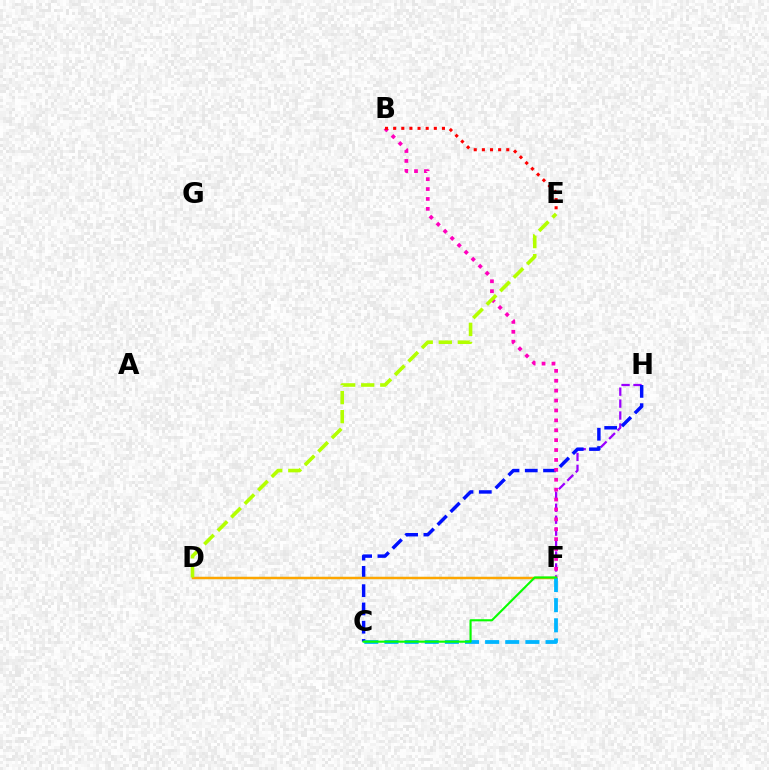{('F', 'H'): [{'color': '#9b00ff', 'line_style': 'dashed', 'thickness': 1.62}], ('C', 'H'): [{'color': '#0010ff', 'line_style': 'dashed', 'thickness': 2.48}], ('D', 'F'): [{'color': '#00ff9d', 'line_style': 'solid', 'thickness': 1.51}, {'color': '#ffa500', 'line_style': 'solid', 'thickness': 1.75}], ('B', 'F'): [{'color': '#ff00bd', 'line_style': 'dotted', 'thickness': 2.69}], ('C', 'F'): [{'color': '#00b5ff', 'line_style': 'dashed', 'thickness': 2.74}, {'color': '#08ff00', 'line_style': 'solid', 'thickness': 1.53}], ('D', 'E'): [{'color': '#b3ff00', 'line_style': 'dashed', 'thickness': 2.59}], ('B', 'E'): [{'color': '#ff0000', 'line_style': 'dotted', 'thickness': 2.21}]}